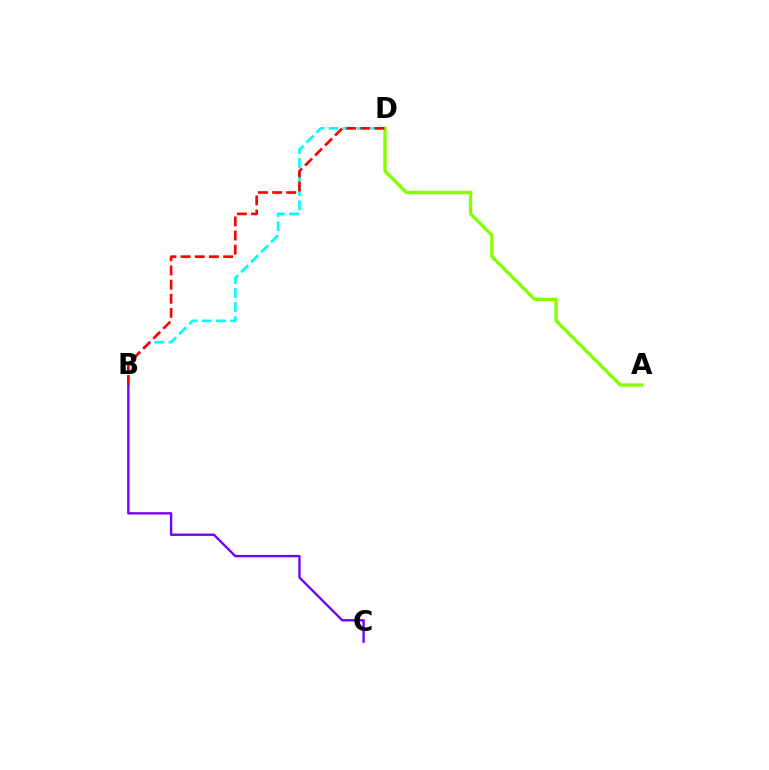{('B', 'D'): [{'color': '#00fff6', 'line_style': 'dashed', 'thickness': 1.91}, {'color': '#ff0000', 'line_style': 'dashed', 'thickness': 1.92}], ('A', 'D'): [{'color': '#84ff00', 'line_style': 'solid', 'thickness': 2.42}], ('B', 'C'): [{'color': '#7200ff', 'line_style': 'solid', 'thickness': 1.7}]}